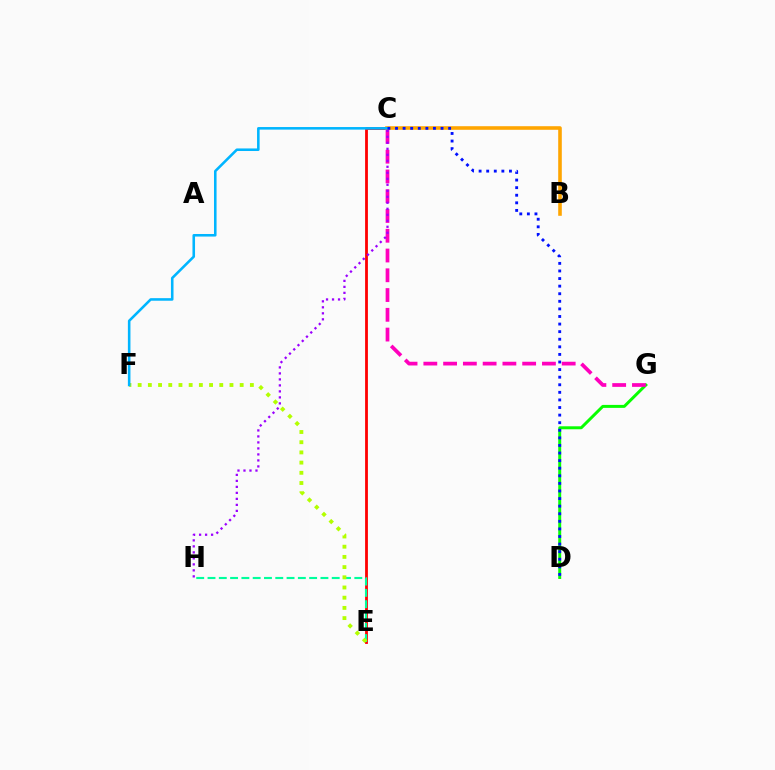{('C', 'E'): [{'color': '#ff0000', 'line_style': 'solid', 'thickness': 2.02}], ('E', 'H'): [{'color': '#00ff9d', 'line_style': 'dashed', 'thickness': 1.53}], ('D', 'G'): [{'color': '#08ff00', 'line_style': 'solid', 'thickness': 2.14}], ('C', 'G'): [{'color': '#ff00bd', 'line_style': 'dashed', 'thickness': 2.69}], ('E', 'F'): [{'color': '#b3ff00', 'line_style': 'dotted', 'thickness': 2.77}], ('B', 'C'): [{'color': '#ffa500', 'line_style': 'solid', 'thickness': 2.58}], ('C', 'F'): [{'color': '#00b5ff', 'line_style': 'solid', 'thickness': 1.85}], ('C', 'D'): [{'color': '#0010ff', 'line_style': 'dotted', 'thickness': 2.06}], ('C', 'H'): [{'color': '#9b00ff', 'line_style': 'dotted', 'thickness': 1.63}]}